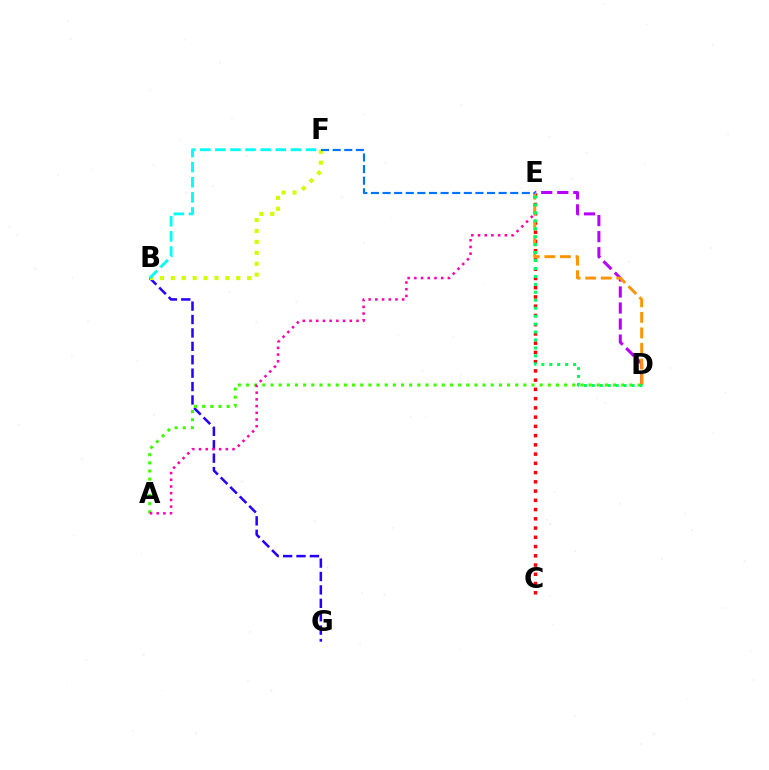{('B', 'G'): [{'color': '#2500ff', 'line_style': 'dashed', 'thickness': 1.82}], ('B', 'F'): [{'color': '#d1ff00', 'line_style': 'dotted', 'thickness': 2.96}, {'color': '#00fff6', 'line_style': 'dashed', 'thickness': 2.05}], ('A', 'D'): [{'color': '#3dff00', 'line_style': 'dotted', 'thickness': 2.22}], ('D', 'E'): [{'color': '#b900ff', 'line_style': 'dashed', 'thickness': 2.18}, {'color': '#ff9400', 'line_style': 'dashed', 'thickness': 2.11}, {'color': '#00ff5c', 'line_style': 'dotted', 'thickness': 2.16}], ('A', 'E'): [{'color': '#ff00ac', 'line_style': 'dotted', 'thickness': 1.82}], ('C', 'E'): [{'color': '#ff0000', 'line_style': 'dotted', 'thickness': 2.51}], ('E', 'F'): [{'color': '#0074ff', 'line_style': 'dashed', 'thickness': 1.58}]}